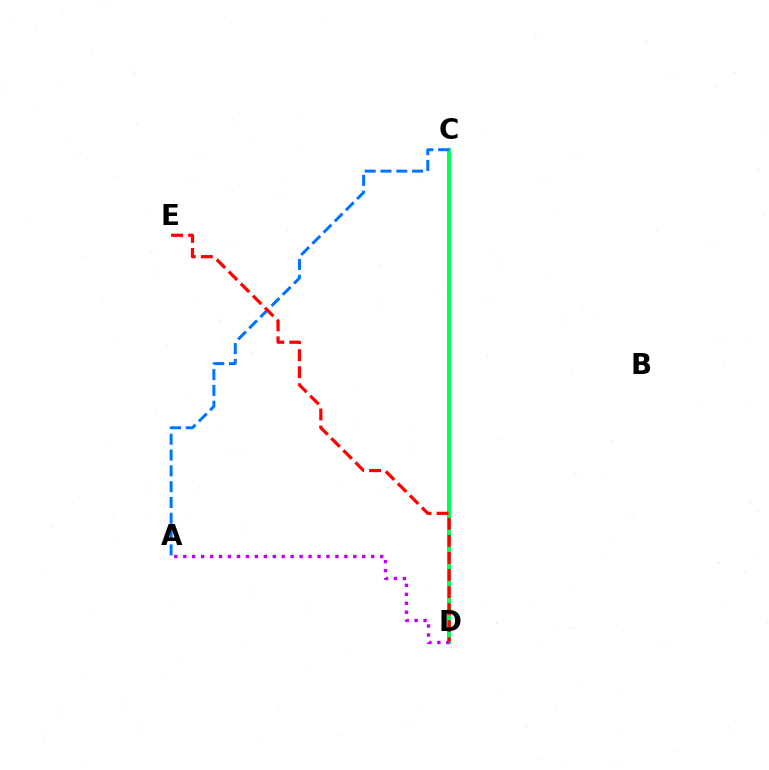{('C', 'D'): [{'color': '#d1ff00', 'line_style': 'solid', 'thickness': 2.58}, {'color': '#00ff5c', 'line_style': 'solid', 'thickness': 2.92}], ('A', 'C'): [{'color': '#0074ff', 'line_style': 'dashed', 'thickness': 2.15}], ('A', 'D'): [{'color': '#b900ff', 'line_style': 'dotted', 'thickness': 2.43}], ('D', 'E'): [{'color': '#ff0000', 'line_style': 'dashed', 'thickness': 2.32}]}